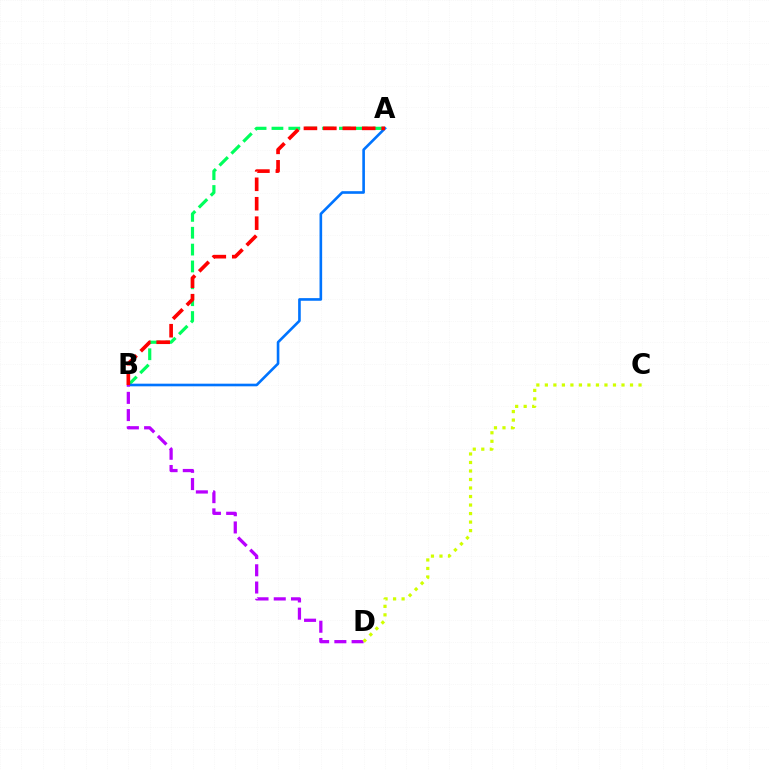{('A', 'B'): [{'color': '#00ff5c', 'line_style': 'dashed', 'thickness': 2.29}, {'color': '#0074ff', 'line_style': 'solid', 'thickness': 1.89}, {'color': '#ff0000', 'line_style': 'dashed', 'thickness': 2.64}], ('B', 'D'): [{'color': '#b900ff', 'line_style': 'dashed', 'thickness': 2.34}], ('C', 'D'): [{'color': '#d1ff00', 'line_style': 'dotted', 'thickness': 2.31}]}